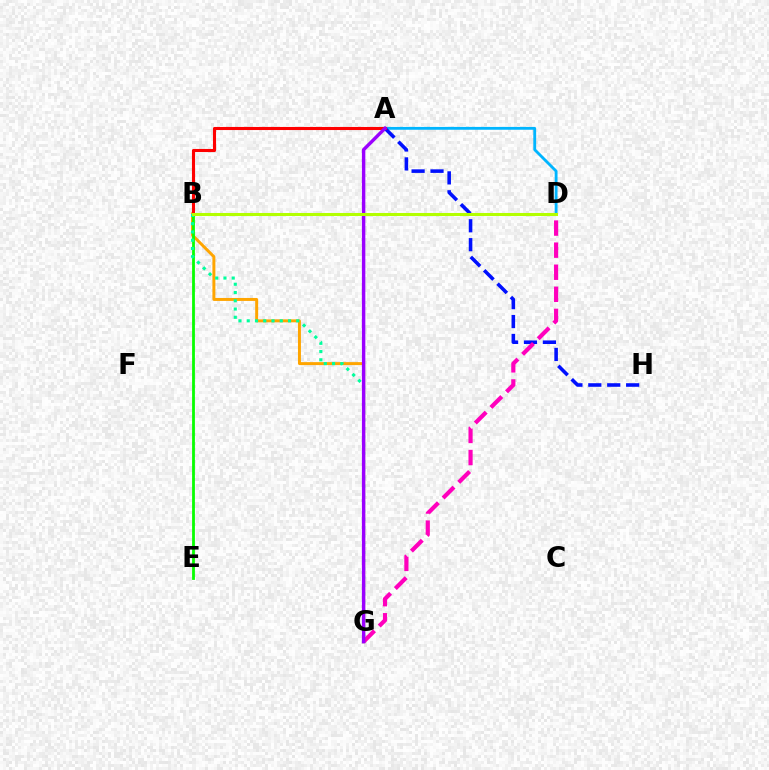{('B', 'G'): [{'color': '#ffa500', 'line_style': 'solid', 'thickness': 2.13}, {'color': '#00ff9d', 'line_style': 'dotted', 'thickness': 2.24}], ('A', 'D'): [{'color': '#00b5ff', 'line_style': 'solid', 'thickness': 2.04}], ('A', 'H'): [{'color': '#0010ff', 'line_style': 'dashed', 'thickness': 2.57}], ('D', 'G'): [{'color': '#ff00bd', 'line_style': 'dashed', 'thickness': 3.0}], ('A', 'B'): [{'color': '#ff0000', 'line_style': 'solid', 'thickness': 2.22}], ('B', 'E'): [{'color': '#08ff00', 'line_style': 'solid', 'thickness': 2.01}], ('A', 'G'): [{'color': '#9b00ff', 'line_style': 'solid', 'thickness': 2.46}], ('B', 'D'): [{'color': '#b3ff00', 'line_style': 'solid', 'thickness': 2.19}]}